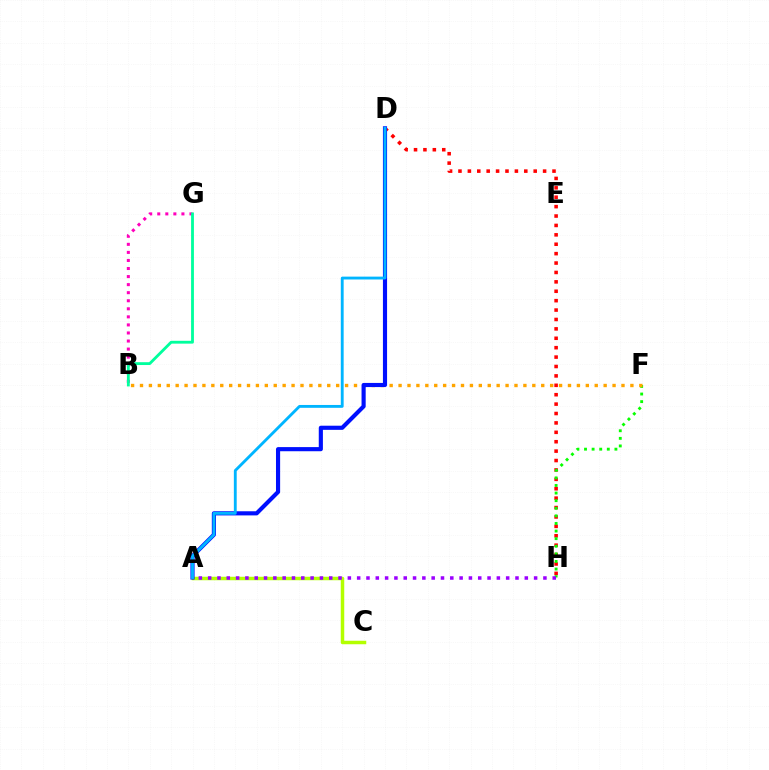{('D', 'H'): [{'color': '#ff0000', 'line_style': 'dotted', 'thickness': 2.56}], ('F', 'H'): [{'color': '#08ff00', 'line_style': 'dotted', 'thickness': 2.06}], ('B', 'F'): [{'color': '#ffa500', 'line_style': 'dotted', 'thickness': 2.42}], ('A', 'C'): [{'color': '#b3ff00', 'line_style': 'solid', 'thickness': 2.51}], ('A', 'D'): [{'color': '#0010ff', 'line_style': 'solid', 'thickness': 2.98}, {'color': '#00b5ff', 'line_style': 'solid', 'thickness': 2.05}], ('B', 'G'): [{'color': '#ff00bd', 'line_style': 'dotted', 'thickness': 2.19}, {'color': '#00ff9d', 'line_style': 'solid', 'thickness': 2.04}], ('A', 'H'): [{'color': '#9b00ff', 'line_style': 'dotted', 'thickness': 2.53}]}